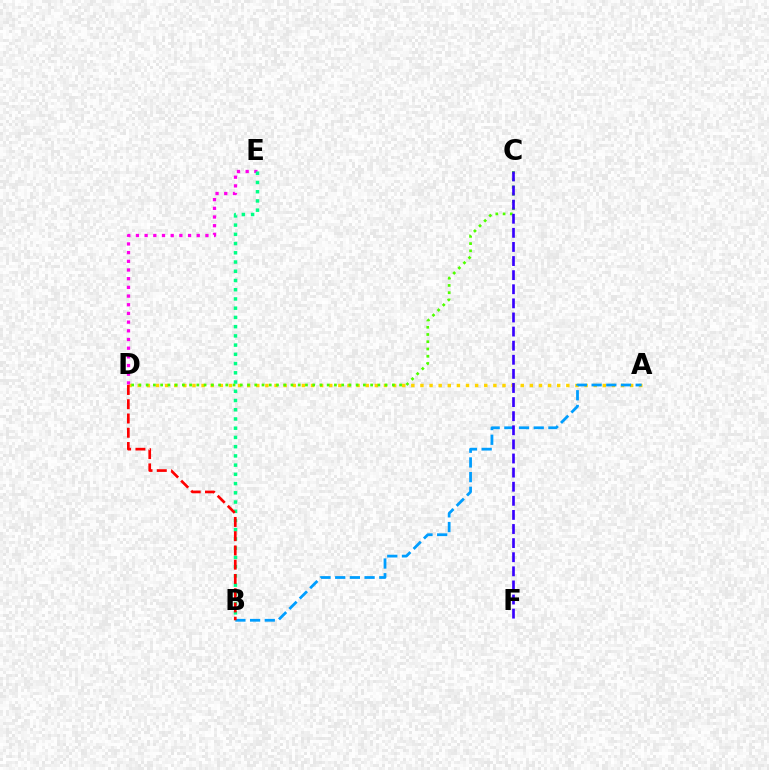{('A', 'D'): [{'color': '#ffd500', 'line_style': 'dotted', 'thickness': 2.48}], ('D', 'E'): [{'color': '#ff00ed', 'line_style': 'dotted', 'thickness': 2.36}], ('A', 'B'): [{'color': '#009eff', 'line_style': 'dashed', 'thickness': 2.0}], ('C', 'D'): [{'color': '#4fff00', 'line_style': 'dotted', 'thickness': 1.97}], ('C', 'F'): [{'color': '#3700ff', 'line_style': 'dashed', 'thickness': 1.92}], ('B', 'E'): [{'color': '#00ff86', 'line_style': 'dotted', 'thickness': 2.51}], ('B', 'D'): [{'color': '#ff0000', 'line_style': 'dashed', 'thickness': 1.94}]}